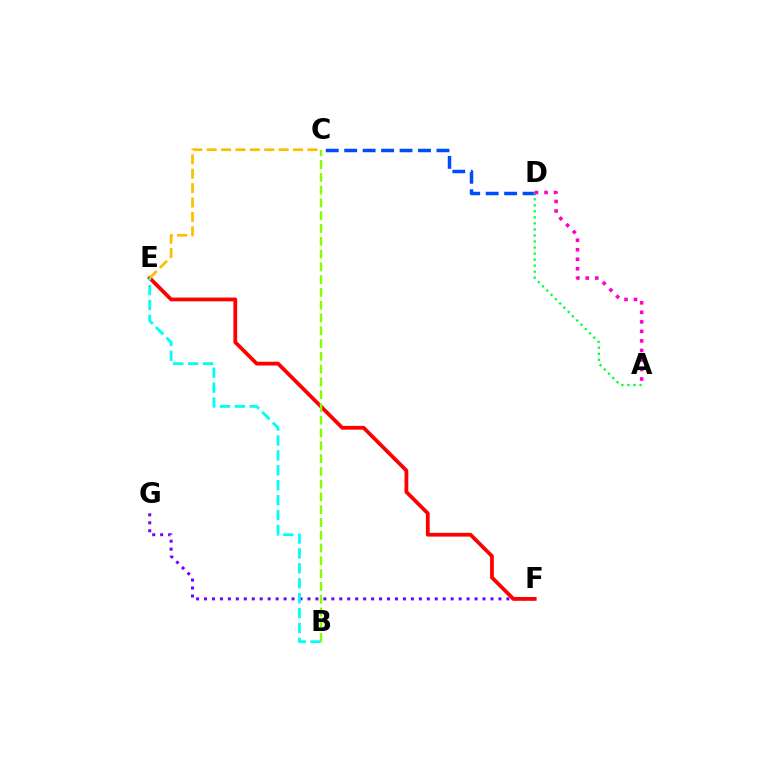{('F', 'G'): [{'color': '#7200ff', 'line_style': 'dotted', 'thickness': 2.16}], ('E', 'F'): [{'color': '#ff0000', 'line_style': 'solid', 'thickness': 2.72}], ('C', 'D'): [{'color': '#004bff', 'line_style': 'dashed', 'thickness': 2.51}], ('A', 'D'): [{'color': '#00ff39', 'line_style': 'dotted', 'thickness': 1.64}, {'color': '#ff00cf', 'line_style': 'dotted', 'thickness': 2.59}], ('C', 'E'): [{'color': '#ffbd00', 'line_style': 'dashed', 'thickness': 1.96}], ('B', 'E'): [{'color': '#00fff6', 'line_style': 'dashed', 'thickness': 2.03}], ('B', 'C'): [{'color': '#84ff00', 'line_style': 'dashed', 'thickness': 1.74}]}